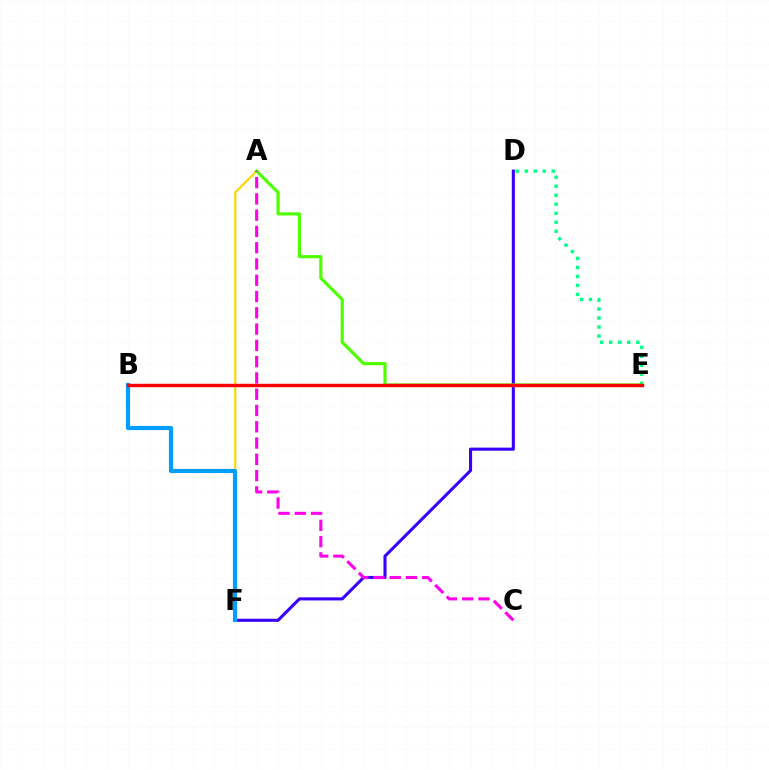{('D', 'E'): [{'color': '#00ff86', 'line_style': 'dotted', 'thickness': 2.45}], ('D', 'F'): [{'color': '#3700ff', 'line_style': 'solid', 'thickness': 2.22}], ('A', 'F'): [{'color': '#ffd500', 'line_style': 'solid', 'thickness': 1.53}], ('B', 'F'): [{'color': '#009eff', 'line_style': 'solid', 'thickness': 2.99}], ('A', 'E'): [{'color': '#4fff00', 'line_style': 'solid', 'thickness': 2.3}], ('A', 'C'): [{'color': '#ff00ed', 'line_style': 'dashed', 'thickness': 2.21}], ('B', 'E'): [{'color': '#ff0000', 'line_style': 'solid', 'thickness': 2.46}]}